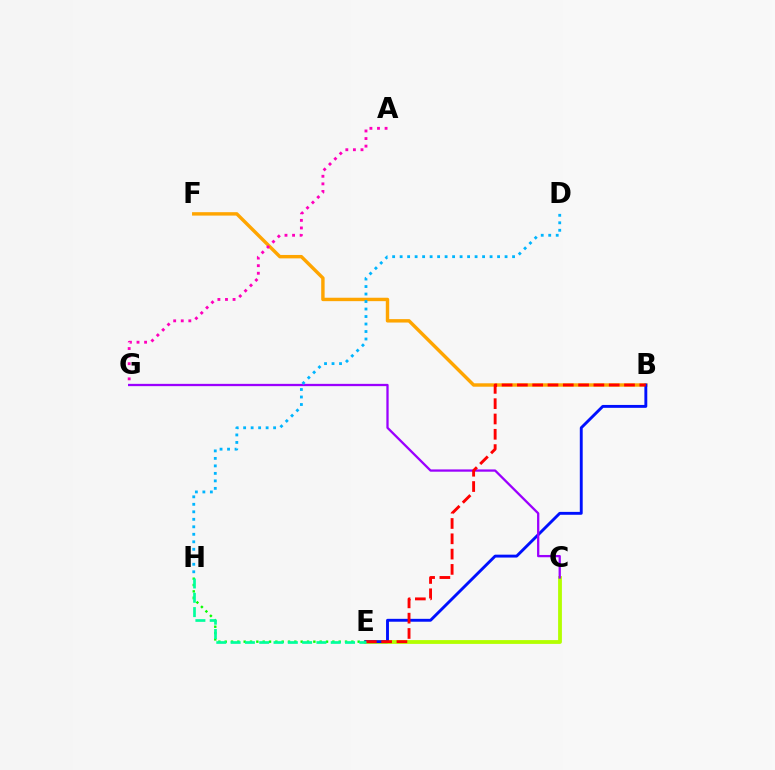{('C', 'E'): [{'color': '#b3ff00', 'line_style': 'solid', 'thickness': 2.74}], ('B', 'F'): [{'color': '#ffa500', 'line_style': 'solid', 'thickness': 2.46}], ('E', 'H'): [{'color': '#08ff00', 'line_style': 'dotted', 'thickness': 1.72}, {'color': '#00ff9d', 'line_style': 'dashed', 'thickness': 1.94}], ('B', 'E'): [{'color': '#0010ff', 'line_style': 'solid', 'thickness': 2.08}, {'color': '#ff0000', 'line_style': 'dashed', 'thickness': 2.08}], ('A', 'G'): [{'color': '#ff00bd', 'line_style': 'dotted', 'thickness': 2.06}], ('C', 'G'): [{'color': '#9b00ff', 'line_style': 'solid', 'thickness': 1.65}], ('D', 'H'): [{'color': '#00b5ff', 'line_style': 'dotted', 'thickness': 2.04}]}